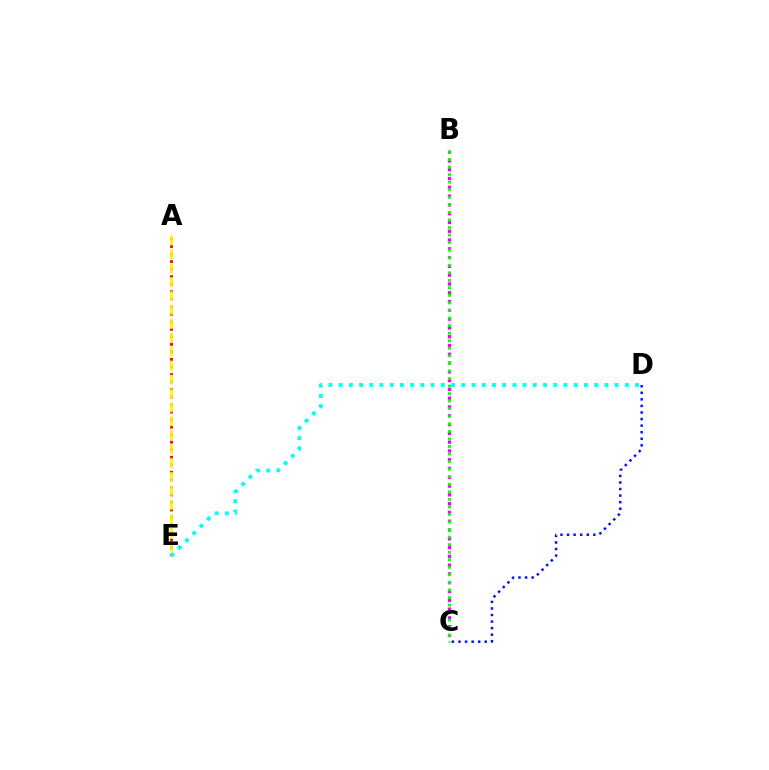{('A', 'E'): [{'color': '#ff0000', 'line_style': 'dotted', 'thickness': 2.04}, {'color': '#fcf500', 'line_style': 'dashed', 'thickness': 1.89}], ('B', 'C'): [{'color': '#ee00ff', 'line_style': 'dotted', 'thickness': 2.39}, {'color': '#08ff00', 'line_style': 'dotted', 'thickness': 2.05}], ('D', 'E'): [{'color': '#00fff6', 'line_style': 'dotted', 'thickness': 2.78}], ('C', 'D'): [{'color': '#0010ff', 'line_style': 'dotted', 'thickness': 1.78}]}